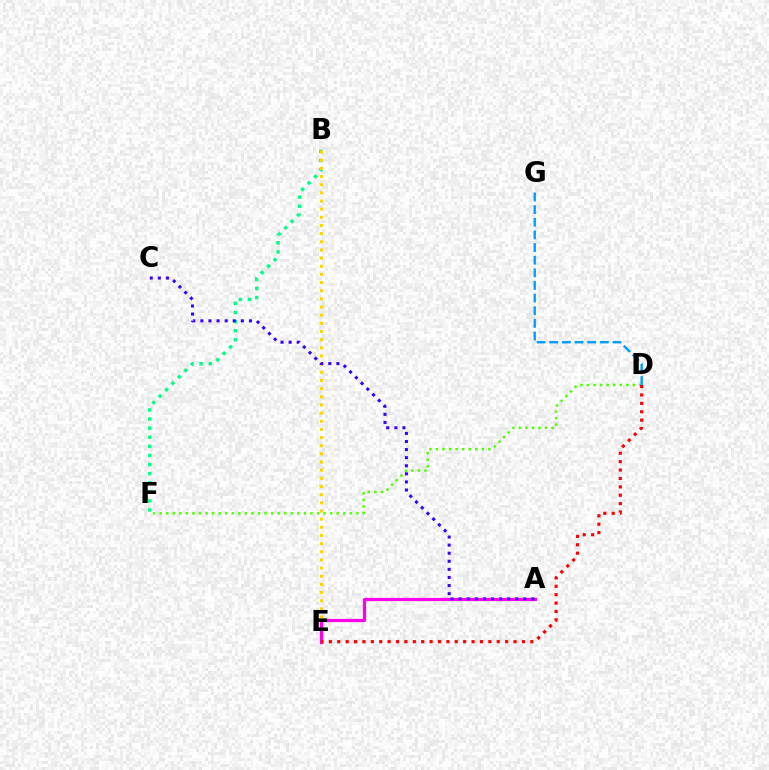{('D', 'F'): [{'color': '#4fff00', 'line_style': 'dotted', 'thickness': 1.78}], ('D', 'G'): [{'color': '#009eff', 'line_style': 'dashed', 'thickness': 1.72}], ('B', 'F'): [{'color': '#00ff86', 'line_style': 'dotted', 'thickness': 2.47}], ('B', 'E'): [{'color': '#ffd500', 'line_style': 'dotted', 'thickness': 2.22}], ('A', 'E'): [{'color': '#ff00ed', 'line_style': 'solid', 'thickness': 2.31}], ('D', 'E'): [{'color': '#ff0000', 'line_style': 'dotted', 'thickness': 2.28}], ('A', 'C'): [{'color': '#3700ff', 'line_style': 'dotted', 'thickness': 2.2}]}